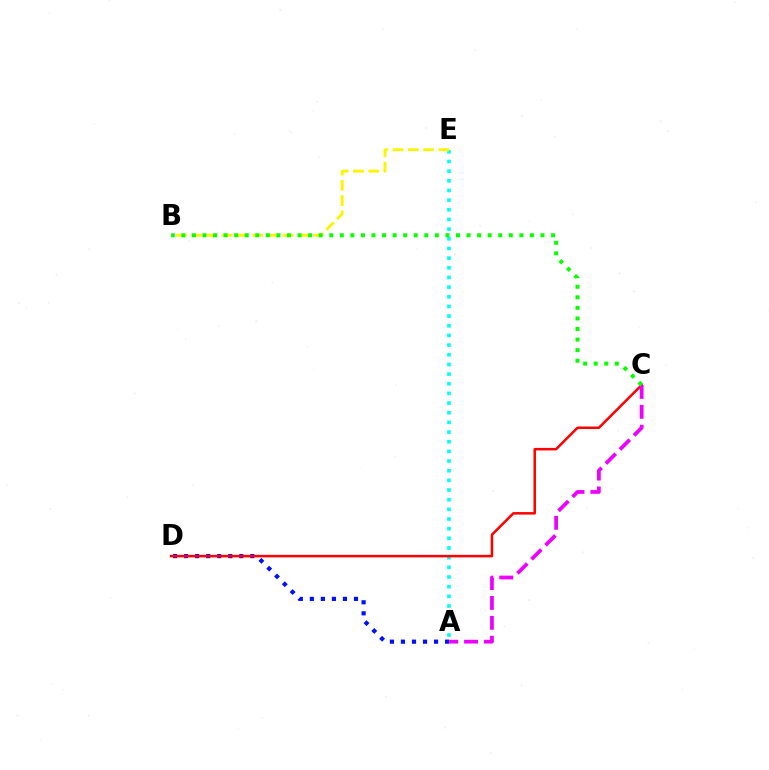{('A', 'E'): [{'color': '#00fff6', 'line_style': 'dotted', 'thickness': 2.63}], ('A', 'D'): [{'color': '#0010ff', 'line_style': 'dotted', 'thickness': 3.0}], ('B', 'E'): [{'color': '#fcf500', 'line_style': 'dashed', 'thickness': 2.07}], ('C', 'D'): [{'color': '#ff0000', 'line_style': 'solid', 'thickness': 1.81}], ('A', 'C'): [{'color': '#ee00ff', 'line_style': 'dashed', 'thickness': 2.7}], ('B', 'C'): [{'color': '#08ff00', 'line_style': 'dotted', 'thickness': 2.87}]}